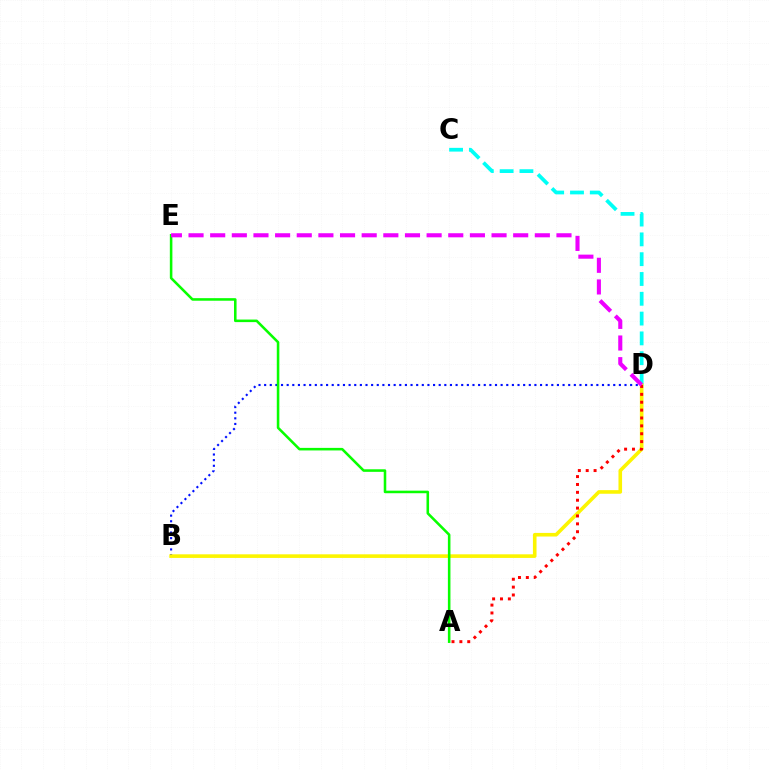{('B', 'D'): [{'color': '#0010ff', 'line_style': 'dotted', 'thickness': 1.53}, {'color': '#fcf500', 'line_style': 'solid', 'thickness': 2.59}], ('C', 'D'): [{'color': '#00fff6', 'line_style': 'dashed', 'thickness': 2.69}], ('A', 'D'): [{'color': '#ff0000', 'line_style': 'dotted', 'thickness': 2.14}], ('A', 'E'): [{'color': '#08ff00', 'line_style': 'solid', 'thickness': 1.84}], ('D', 'E'): [{'color': '#ee00ff', 'line_style': 'dashed', 'thickness': 2.94}]}